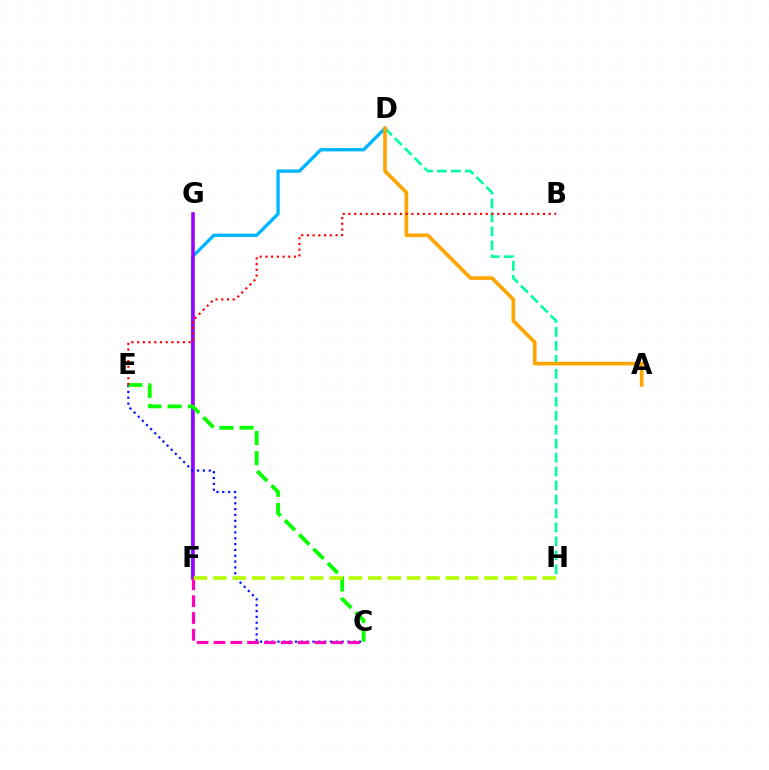{('D', 'F'): [{'color': '#00b5ff', 'line_style': 'solid', 'thickness': 2.39}], ('F', 'G'): [{'color': '#9b00ff', 'line_style': 'solid', 'thickness': 2.54}], ('D', 'H'): [{'color': '#00ff9d', 'line_style': 'dashed', 'thickness': 1.9}], ('C', 'E'): [{'color': '#0010ff', 'line_style': 'dotted', 'thickness': 1.58}, {'color': '#08ff00', 'line_style': 'dashed', 'thickness': 2.75}], ('A', 'D'): [{'color': '#ffa500', 'line_style': 'solid', 'thickness': 2.62}], ('C', 'F'): [{'color': '#ff00bd', 'line_style': 'dashed', 'thickness': 2.28}], ('F', 'H'): [{'color': '#b3ff00', 'line_style': 'dashed', 'thickness': 2.63}], ('B', 'E'): [{'color': '#ff0000', 'line_style': 'dotted', 'thickness': 1.55}]}